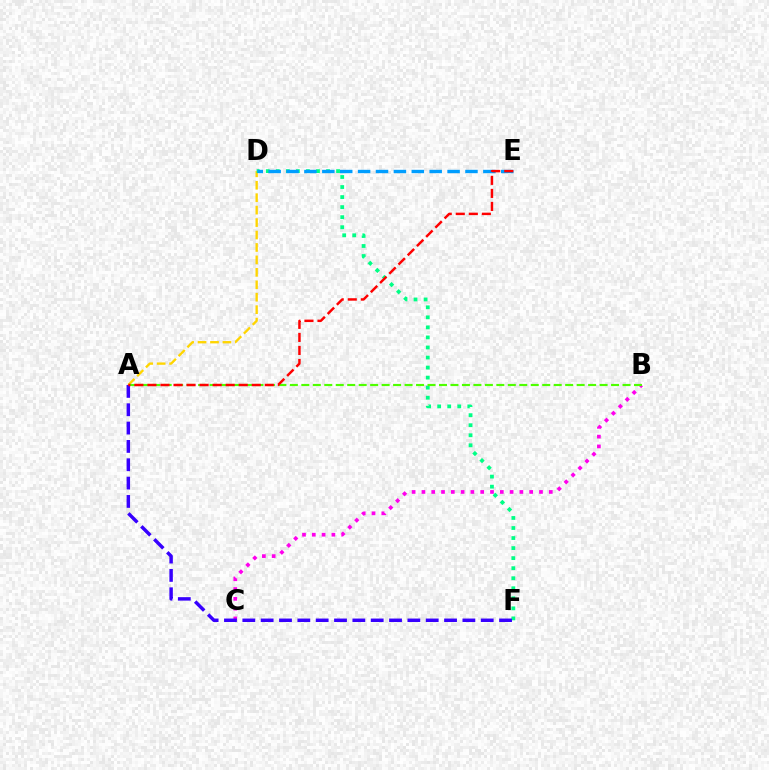{('A', 'D'): [{'color': '#ffd500', 'line_style': 'dashed', 'thickness': 1.69}], ('D', 'F'): [{'color': '#00ff86', 'line_style': 'dotted', 'thickness': 2.73}], ('B', 'C'): [{'color': '#ff00ed', 'line_style': 'dotted', 'thickness': 2.66}], ('A', 'F'): [{'color': '#3700ff', 'line_style': 'dashed', 'thickness': 2.49}], ('A', 'B'): [{'color': '#4fff00', 'line_style': 'dashed', 'thickness': 1.56}], ('D', 'E'): [{'color': '#009eff', 'line_style': 'dashed', 'thickness': 2.43}], ('A', 'E'): [{'color': '#ff0000', 'line_style': 'dashed', 'thickness': 1.77}]}